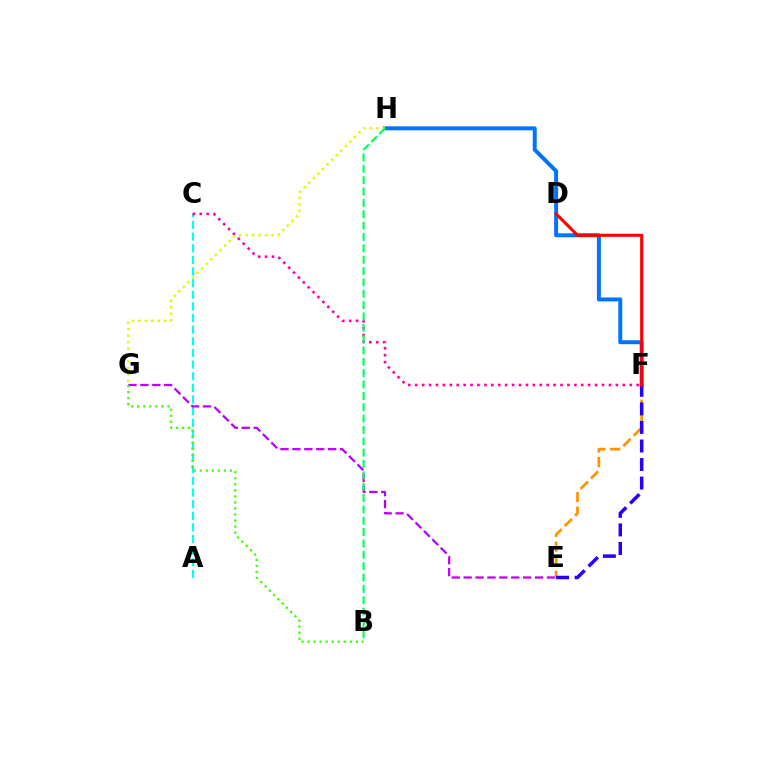{('A', 'C'): [{'color': '#00fff6', 'line_style': 'dashed', 'thickness': 1.58}], ('C', 'F'): [{'color': '#ff00ac', 'line_style': 'dotted', 'thickness': 1.88}], ('E', 'G'): [{'color': '#b900ff', 'line_style': 'dashed', 'thickness': 1.62}], ('F', 'H'): [{'color': '#0074ff', 'line_style': 'solid', 'thickness': 2.86}], ('E', 'F'): [{'color': '#ff9400', 'line_style': 'dashed', 'thickness': 1.98}, {'color': '#2500ff', 'line_style': 'dashed', 'thickness': 2.52}], ('G', 'H'): [{'color': '#d1ff00', 'line_style': 'dotted', 'thickness': 1.76}], ('B', 'H'): [{'color': '#00ff5c', 'line_style': 'dashed', 'thickness': 1.54}], ('D', 'F'): [{'color': '#ff0000', 'line_style': 'solid', 'thickness': 2.21}], ('B', 'G'): [{'color': '#3dff00', 'line_style': 'dotted', 'thickness': 1.64}]}